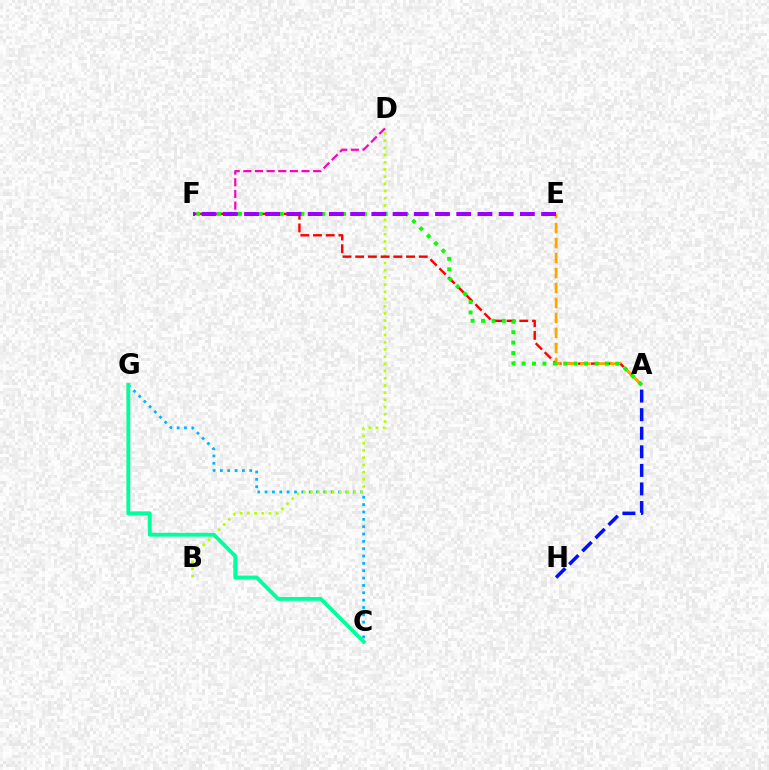{('D', 'F'): [{'color': '#ff00bd', 'line_style': 'dashed', 'thickness': 1.58}], ('C', 'G'): [{'color': '#00b5ff', 'line_style': 'dotted', 'thickness': 2.0}, {'color': '#00ff9d', 'line_style': 'solid', 'thickness': 2.77}], ('B', 'D'): [{'color': '#b3ff00', 'line_style': 'dotted', 'thickness': 1.96}], ('A', 'F'): [{'color': '#ff0000', 'line_style': 'dashed', 'thickness': 1.73}, {'color': '#08ff00', 'line_style': 'dotted', 'thickness': 2.83}], ('A', 'E'): [{'color': '#ffa500', 'line_style': 'dashed', 'thickness': 2.04}], ('A', 'H'): [{'color': '#0010ff', 'line_style': 'dashed', 'thickness': 2.52}], ('E', 'F'): [{'color': '#9b00ff', 'line_style': 'dashed', 'thickness': 2.88}]}